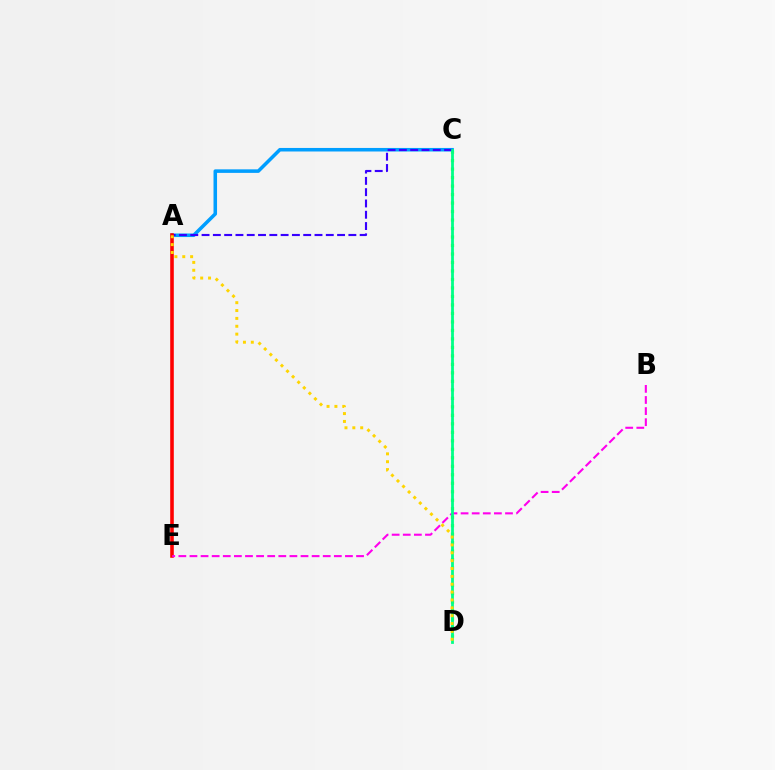{('C', 'D'): [{'color': '#4fff00', 'line_style': 'dotted', 'thickness': 2.31}, {'color': '#00ff86', 'line_style': 'solid', 'thickness': 2.0}], ('A', 'C'): [{'color': '#009eff', 'line_style': 'solid', 'thickness': 2.55}, {'color': '#3700ff', 'line_style': 'dashed', 'thickness': 1.53}], ('A', 'E'): [{'color': '#ff0000', 'line_style': 'solid', 'thickness': 2.58}], ('B', 'E'): [{'color': '#ff00ed', 'line_style': 'dashed', 'thickness': 1.51}], ('A', 'D'): [{'color': '#ffd500', 'line_style': 'dotted', 'thickness': 2.14}]}